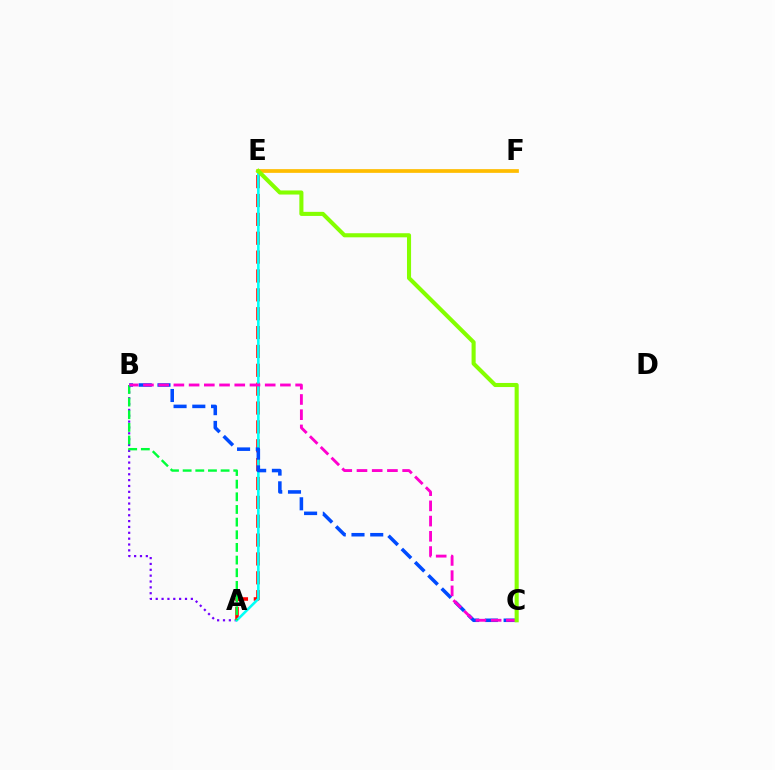{('A', 'B'): [{'color': '#7200ff', 'line_style': 'dotted', 'thickness': 1.59}, {'color': '#00ff39', 'line_style': 'dashed', 'thickness': 1.72}], ('A', 'E'): [{'color': '#ff0000', 'line_style': 'dashed', 'thickness': 2.56}, {'color': '#00fff6', 'line_style': 'solid', 'thickness': 1.85}], ('B', 'C'): [{'color': '#004bff', 'line_style': 'dashed', 'thickness': 2.55}, {'color': '#ff00cf', 'line_style': 'dashed', 'thickness': 2.07}], ('E', 'F'): [{'color': '#ffbd00', 'line_style': 'solid', 'thickness': 2.68}], ('C', 'E'): [{'color': '#84ff00', 'line_style': 'solid', 'thickness': 2.94}]}